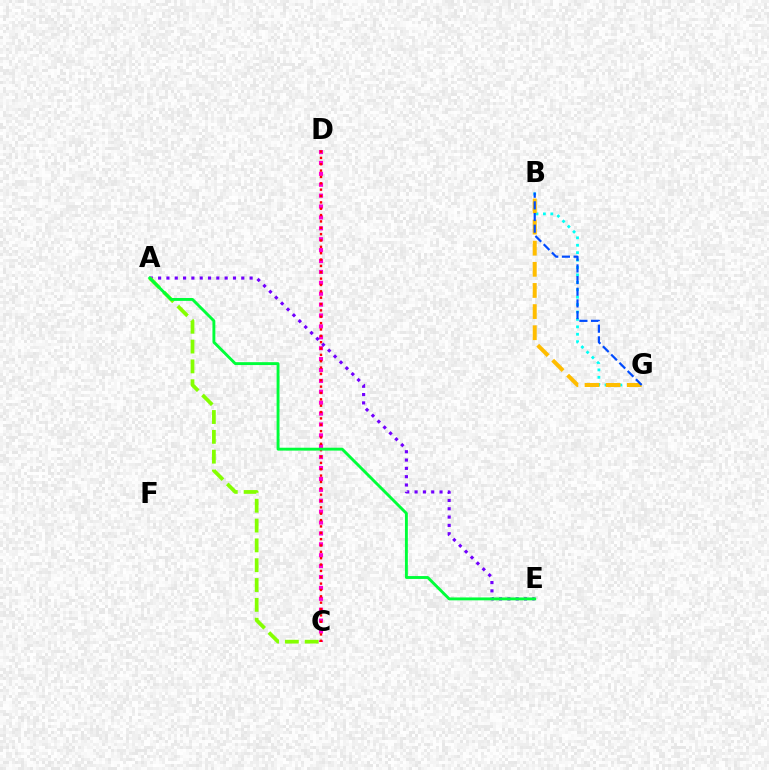{('C', 'D'): [{'color': '#ff00cf', 'line_style': 'dotted', 'thickness': 2.96}, {'color': '#ff0000', 'line_style': 'dotted', 'thickness': 1.73}], ('B', 'G'): [{'color': '#00fff6', 'line_style': 'dotted', 'thickness': 2.02}, {'color': '#ffbd00', 'line_style': 'dashed', 'thickness': 2.87}, {'color': '#004bff', 'line_style': 'dashed', 'thickness': 1.58}], ('A', 'E'): [{'color': '#7200ff', 'line_style': 'dotted', 'thickness': 2.26}, {'color': '#00ff39', 'line_style': 'solid', 'thickness': 2.08}], ('A', 'C'): [{'color': '#84ff00', 'line_style': 'dashed', 'thickness': 2.69}]}